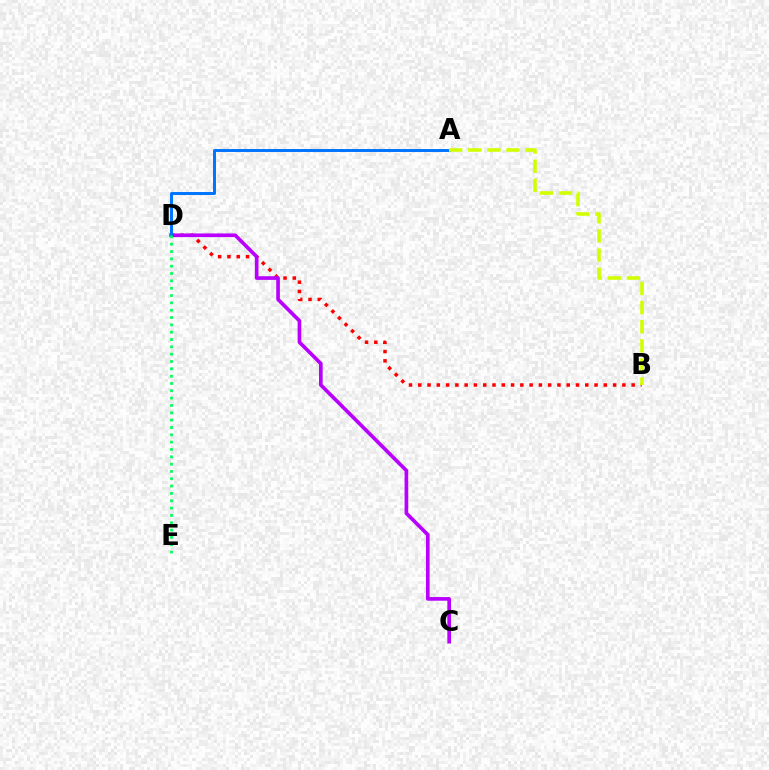{('B', 'D'): [{'color': '#ff0000', 'line_style': 'dotted', 'thickness': 2.52}], ('C', 'D'): [{'color': '#b900ff', 'line_style': 'solid', 'thickness': 2.64}], ('A', 'D'): [{'color': '#0074ff', 'line_style': 'solid', 'thickness': 2.13}], ('A', 'B'): [{'color': '#d1ff00', 'line_style': 'dashed', 'thickness': 2.6}], ('D', 'E'): [{'color': '#00ff5c', 'line_style': 'dotted', 'thickness': 1.99}]}